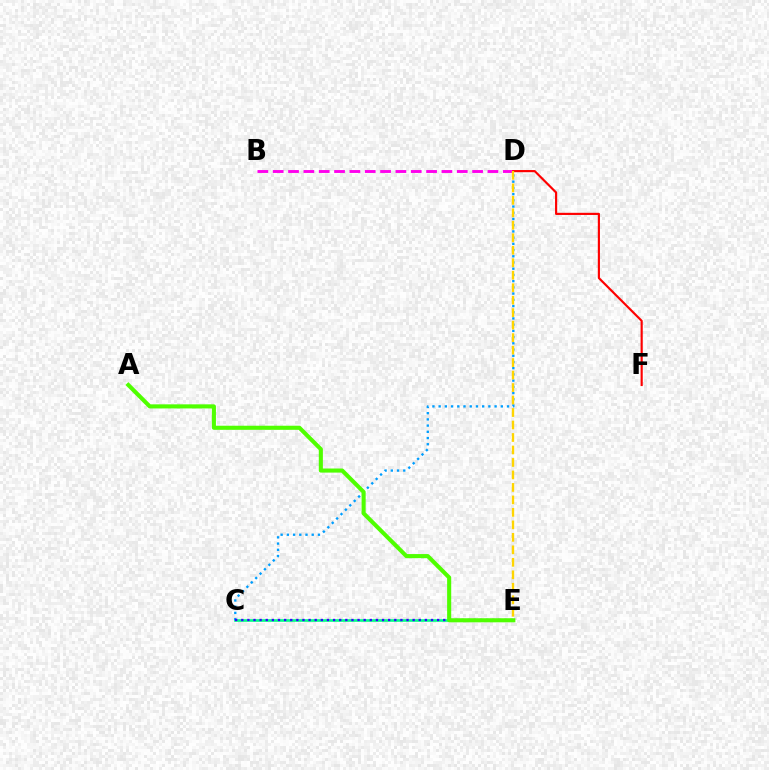{('C', 'E'): [{'color': '#00ff86', 'line_style': 'solid', 'thickness': 1.9}, {'color': '#3700ff', 'line_style': 'dotted', 'thickness': 1.66}], ('C', 'D'): [{'color': '#009eff', 'line_style': 'dotted', 'thickness': 1.69}], ('B', 'D'): [{'color': '#ff00ed', 'line_style': 'dashed', 'thickness': 2.08}], ('D', 'F'): [{'color': '#ff0000', 'line_style': 'solid', 'thickness': 1.55}], ('A', 'E'): [{'color': '#4fff00', 'line_style': 'solid', 'thickness': 2.94}], ('D', 'E'): [{'color': '#ffd500', 'line_style': 'dashed', 'thickness': 1.7}]}